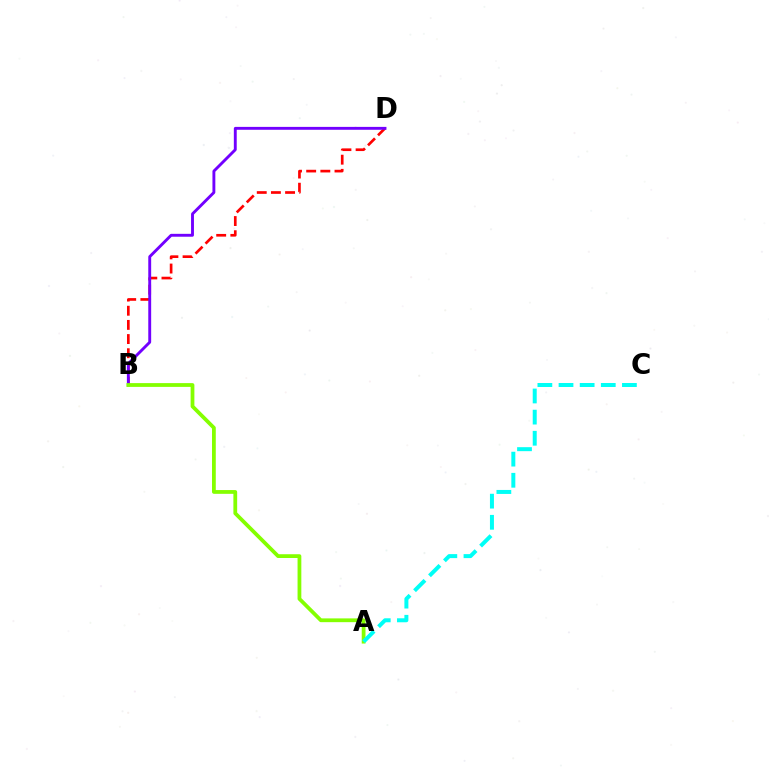{('B', 'D'): [{'color': '#ff0000', 'line_style': 'dashed', 'thickness': 1.92}, {'color': '#7200ff', 'line_style': 'solid', 'thickness': 2.08}], ('A', 'B'): [{'color': '#84ff00', 'line_style': 'solid', 'thickness': 2.72}], ('A', 'C'): [{'color': '#00fff6', 'line_style': 'dashed', 'thickness': 2.87}]}